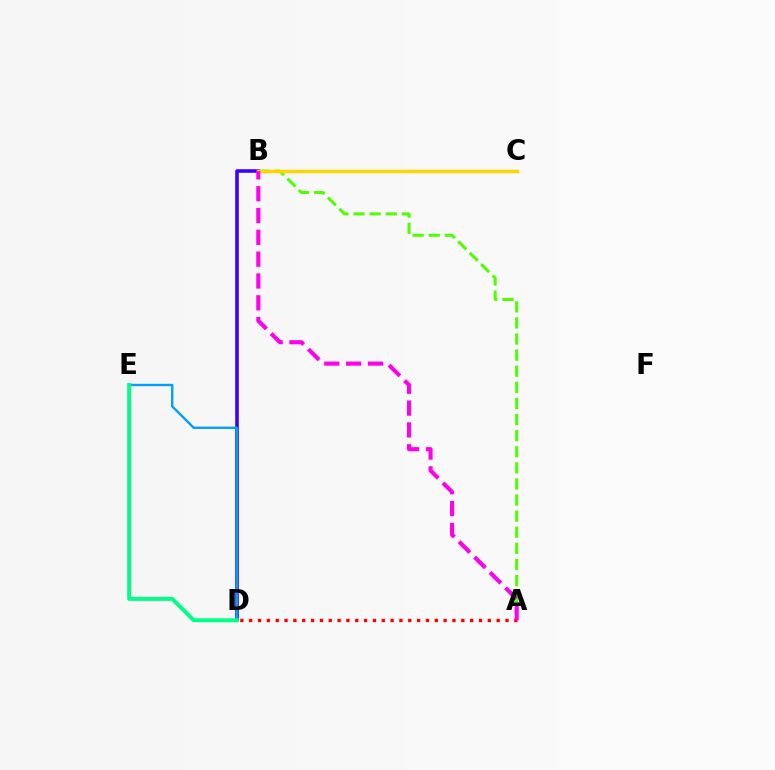{('A', 'B'): [{'color': '#4fff00', 'line_style': 'dashed', 'thickness': 2.19}, {'color': '#ff00ed', 'line_style': 'dashed', 'thickness': 2.97}], ('A', 'D'): [{'color': '#ff0000', 'line_style': 'dotted', 'thickness': 2.4}], ('B', 'D'): [{'color': '#3700ff', 'line_style': 'solid', 'thickness': 2.57}], ('B', 'C'): [{'color': '#ffd500', 'line_style': 'solid', 'thickness': 2.52}], ('D', 'E'): [{'color': '#009eff', 'line_style': 'solid', 'thickness': 1.7}, {'color': '#00ff86', 'line_style': 'solid', 'thickness': 2.85}]}